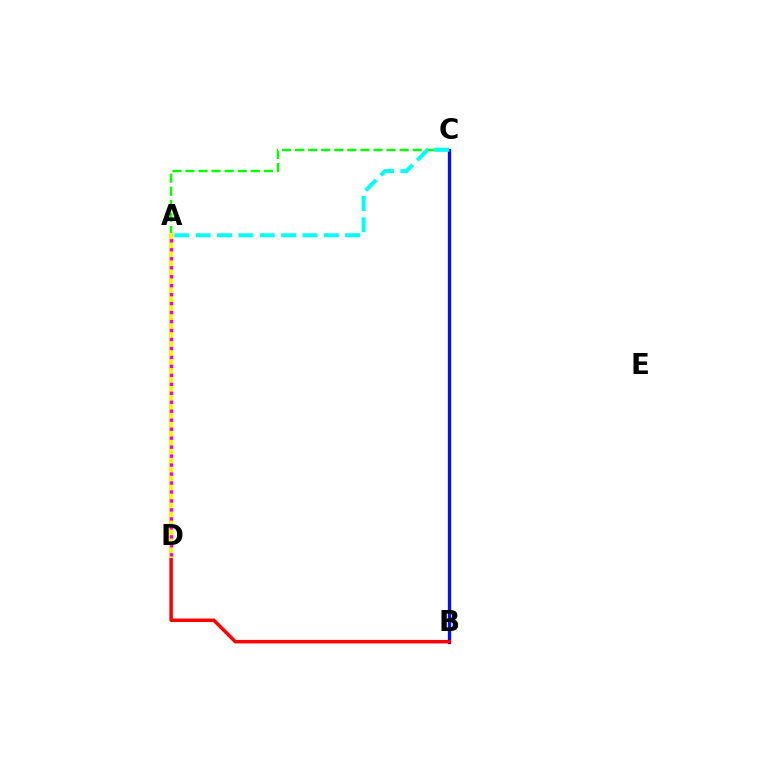{('B', 'C'): [{'color': '#0010ff', 'line_style': 'solid', 'thickness': 2.39}], ('A', 'C'): [{'color': '#08ff00', 'line_style': 'dashed', 'thickness': 1.77}, {'color': '#00fff6', 'line_style': 'dashed', 'thickness': 2.9}], ('B', 'D'): [{'color': '#ff0000', 'line_style': 'solid', 'thickness': 2.52}], ('A', 'D'): [{'color': '#fcf500', 'line_style': 'solid', 'thickness': 2.9}, {'color': '#ee00ff', 'line_style': 'dotted', 'thickness': 2.44}]}